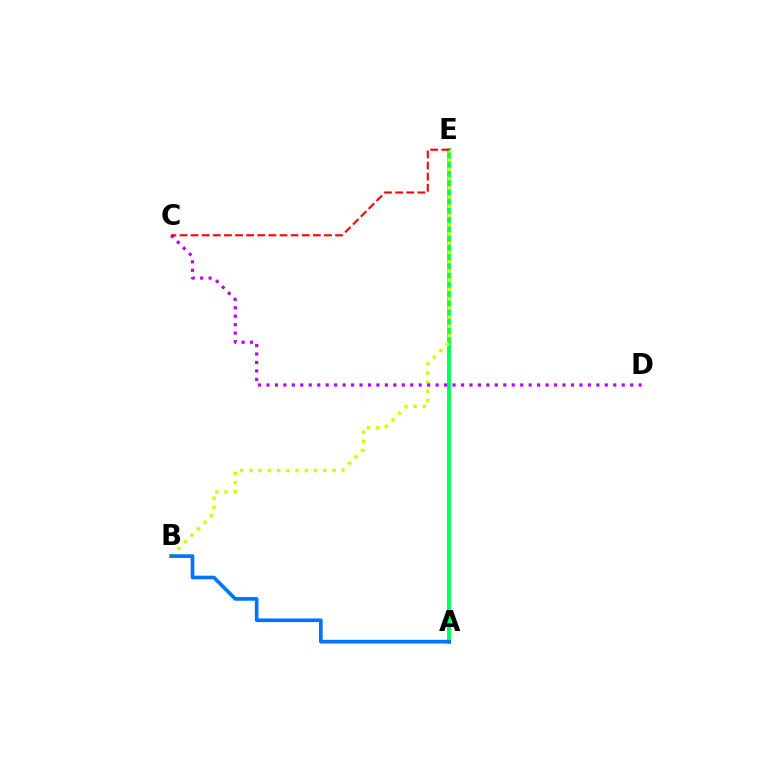{('A', 'E'): [{'color': '#00ff5c', 'line_style': 'solid', 'thickness': 2.83}], ('B', 'E'): [{'color': '#d1ff00', 'line_style': 'dotted', 'thickness': 2.51}], ('A', 'B'): [{'color': '#0074ff', 'line_style': 'solid', 'thickness': 2.64}], ('C', 'D'): [{'color': '#b900ff', 'line_style': 'dotted', 'thickness': 2.3}], ('C', 'E'): [{'color': '#ff0000', 'line_style': 'dashed', 'thickness': 1.51}]}